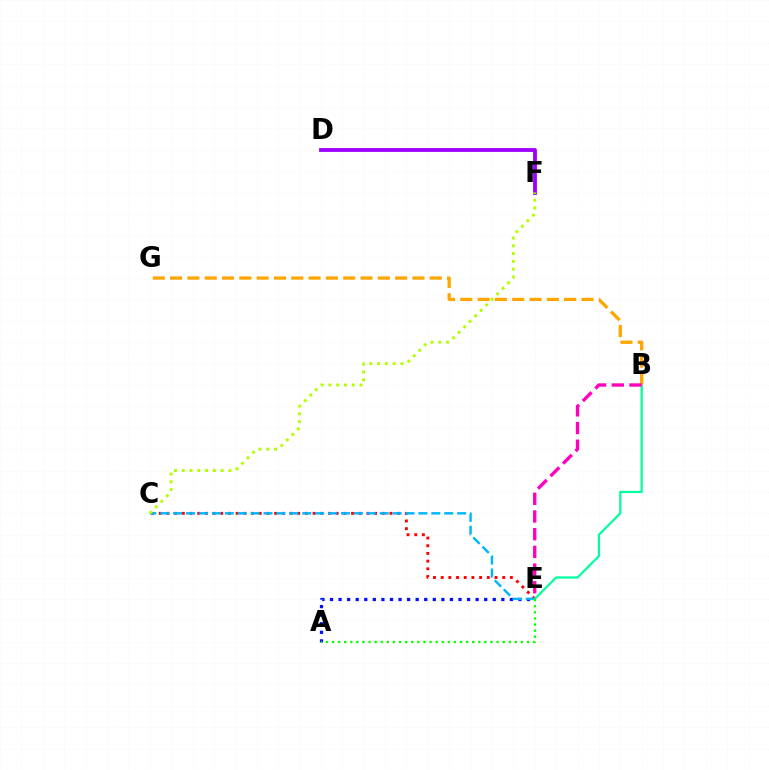{('A', 'E'): [{'color': '#0010ff', 'line_style': 'dotted', 'thickness': 2.33}, {'color': '#08ff00', 'line_style': 'dotted', 'thickness': 1.66}], ('D', 'F'): [{'color': '#9b00ff', 'line_style': 'solid', 'thickness': 2.75}], ('C', 'E'): [{'color': '#ff0000', 'line_style': 'dotted', 'thickness': 2.09}, {'color': '#00b5ff', 'line_style': 'dashed', 'thickness': 1.75}], ('B', 'E'): [{'color': '#00ff9d', 'line_style': 'solid', 'thickness': 1.59}, {'color': '#ff00bd', 'line_style': 'dashed', 'thickness': 2.4}], ('C', 'F'): [{'color': '#b3ff00', 'line_style': 'dotted', 'thickness': 2.12}], ('B', 'G'): [{'color': '#ffa500', 'line_style': 'dashed', 'thickness': 2.35}]}